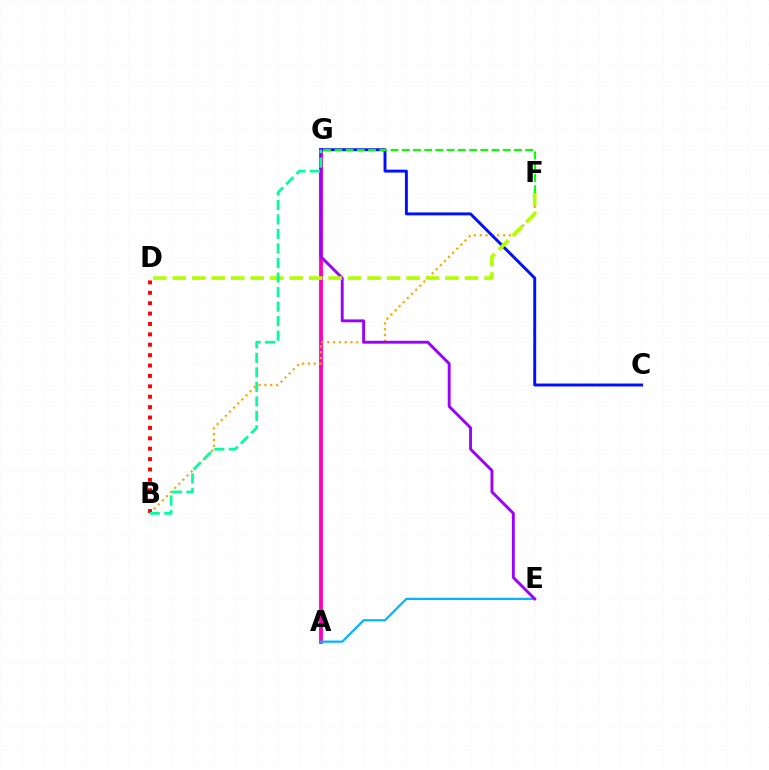{('A', 'G'): [{'color': '#ff00bd', 'line_style': 'solid', 'thickness': 2.75}], ('B', 'F'): [{'color': '#ffa500', 'line_style': 'dotted', 'thickness': 1.58}], ('A', 'E'): [{'color': '#00b5ff', 'line_style': 'solid', 'thickness': 1.59}], ('C', 'G'): [{'color': '#0010ff', 'line_style': 'solid', 'thickness': 2.11}], ('E', 'G'): [{'color': '#9b00ff', 'line_style': 'solid', 'thickness': 2.07}], ('B', 'D'): [{'color': '#ff0000', 'line_style': 'dotted', 'thickness': 2.82}], ('D', 'F'): [{'color': '#b3ff00', 'line_style': 'dashed', 'thickness': 2.65}], ('B', 'G'): [{'color': '#00ff9d', 'line_style': 'dashed', 'thickness': 1.97}], ('F', 'G'): [{'color': '#08ff00', 'line_style': 'dashed', 'thickness': 1.52}]}